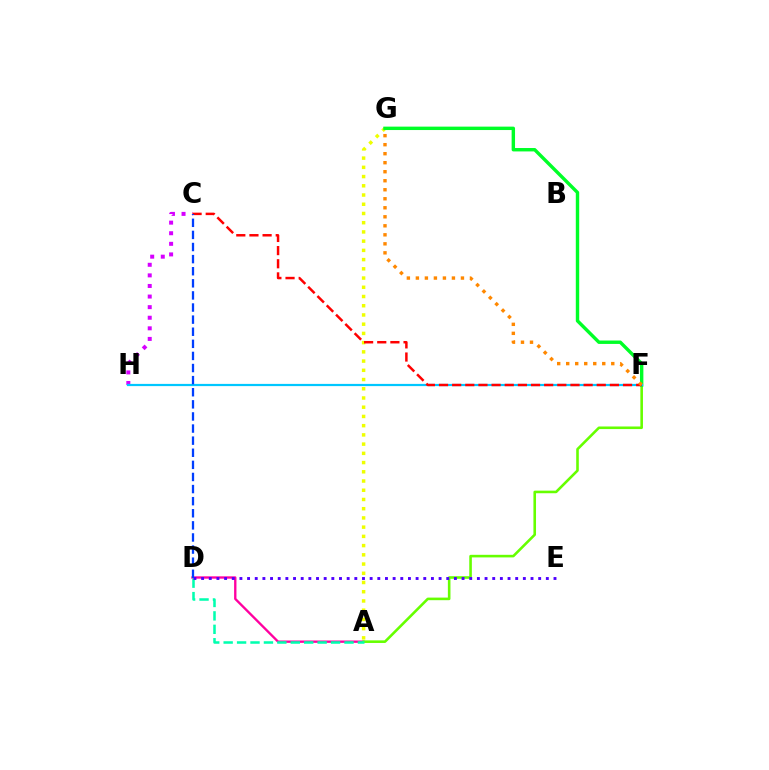{('C', 'H'): [{'color': '#d600ff', 'line_style': 'dotted', 'thickness': 2.88}], ('A', 'D'): [{'color': '#ff00a0', 'line_style': 'solid', 'thickness': 1.69}, {'color': '#00ffaf', 'line_style': 'dashed', 'thickness': 1.82}], ('A', 'G'): [{'color': '#eeff00', 'line_style': 'dotted', 'thickness': 2.51}], ('A', 'F'): [{'color': '#66ff00', 'line_style': 'solid', 'thickness': 1.87}], ('F', 'G'): [{'color': '#00ff27', 'line_style': 'solid', 'thickness': 2.45}, {'color': '#ff8800', 'line_style': 'dotted', 'thickness': 2.45}], ('F', 'H'): [{'color': '#00c7ff', 'line_style': 'solid', 'thickness': 1.59}], ('C', 'F'): [{'color': '#ff0000', 'line_style': 'dashed', 'thickness': 1.79}], ('D', 'E'): [{'color': '#4f00ff', 'line_style': 'dotted', 'thickness': 2.08}], ('C', 'D'): [{'color': '#003fff', 'line_style': 'dashed', 'thickness': 1.64}]}